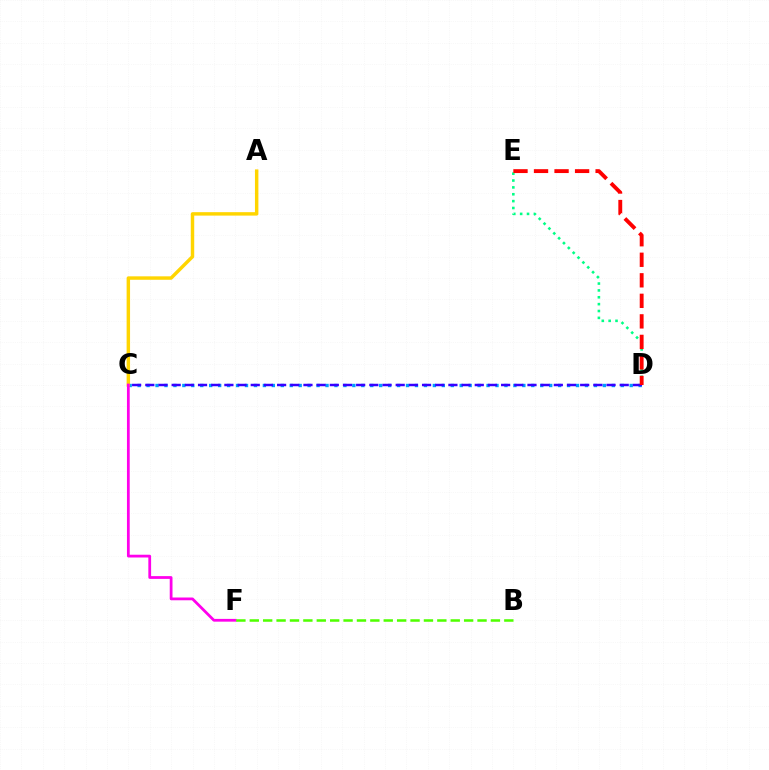{('C', 'D'): [{'color': '#009eff', 'line_style': 'dotted', 'thickness': 2.43}, {'color': '#3700ff', 'line_style': 'dashed', 'thickness': 1.79}], ('D', 'E'): [{'color': '#00ff86', 'line_style': 'dotted', 'thickness': 1.86}, {'color': '#ff0000', 'line_style': 'dashed', 'thickness': 2.79}], ('A', 'C'): [{'color': '#ffd500', 'line_style': 'solid', 'thickness': 2.48}], ('C', 'F'): [{'color': '#ff00ed', 'line_style': 'solid', 'thickness': 1.99}], ('B', 'F'): [{'color': '#4fff00', 'line_style': 'dashed', 'thickness': 1.82}]}